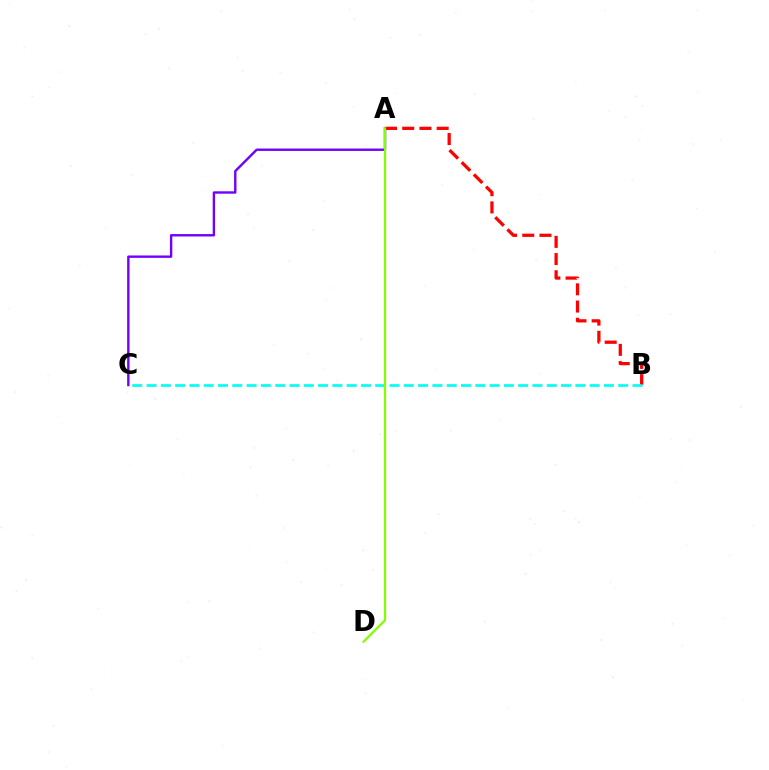{('A', 'C'): [{'color': '#7200ff', 'line_style': 'solid', 'thickness': 1.73}], ('A', 'B'): [{'color': '#ff0000', 'line_style': 'dashed', 'thickness': 2.34}], ('B', 'C'): [{'color': '#00fff6', 'line_style': 'dashed', 'thickness': 1.94}], ('A', 'D'): [{'color': '#84ff00', 'line_style': 'solid', 'thickness': 1.64}]}